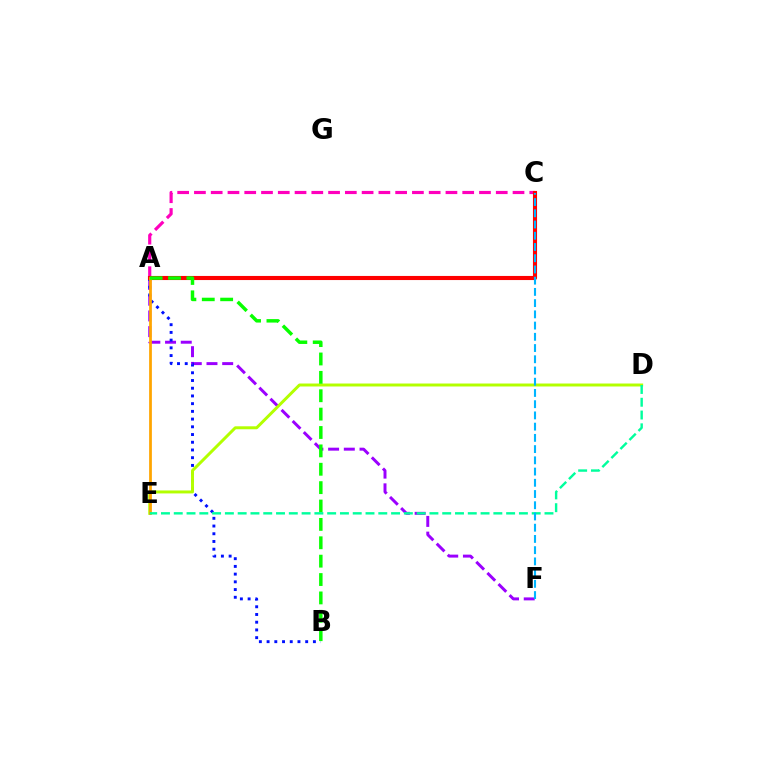{('A', 'F'): [{'color': '#9b00ff', 'line_style': 'dashed', 'thickness': 2.13}], ('A', 'C'): [{'color': '#ff00bd', 'line_style': 'dashed', 'thickness': 2.28}, {'color': '#ff0000', 'line_style': 'solid', 'thickness': 2.95}], ('A', 'B'): [{'color': '#0010ff', 'line_style': 'dotted', 'thickness': 2.1}, {'color': '#08ff00', 'line_style': 'dashed', 'thickness': 2.5}], ('D', 'E'): [{'color': '#b3ff00', 'line_style': 'solid', 'thickness': 2.14}, {'color': '#00ff9d', 'line_style': 'dashed', 'thickness': 1.74}], ('A', 'E'): [{'color': '#ffa500', 'line_style': 'solid', 'thickness': 1.98}], ('C', 'F'): [{'color': '#00b5ff', 'line_style': 'dashed', 'thickness': 1.53}]}